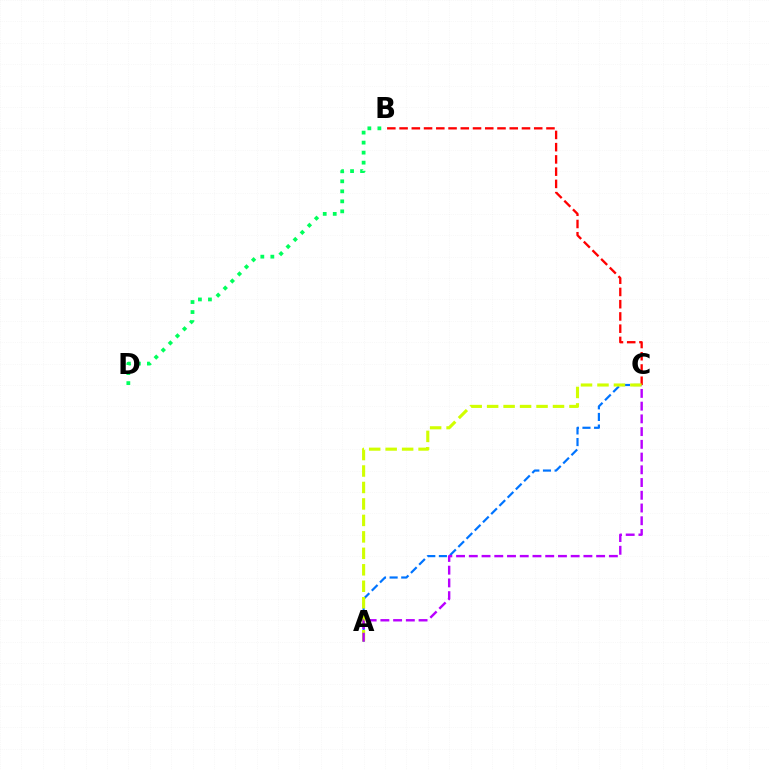{('A', 'C'): [{'color': '#0074ff', 'line_style': 'dashed', 'thickness': 1.58}, {'color': '#d1ff00', 'line_style': 'dashed', 'thickness': 2.24}, {'color': '#b900ff', 'line_style': 'dashed', 'thickness': 1.73}], ('B', 'C'): [{'color': '#ff0000', 'line_style': 'dashed', 'thickness': 1.66}], ('B', 'D'): [{'color': '#00ff5c', 'line_style': 'dotted', 'thickness': 2.72}]}